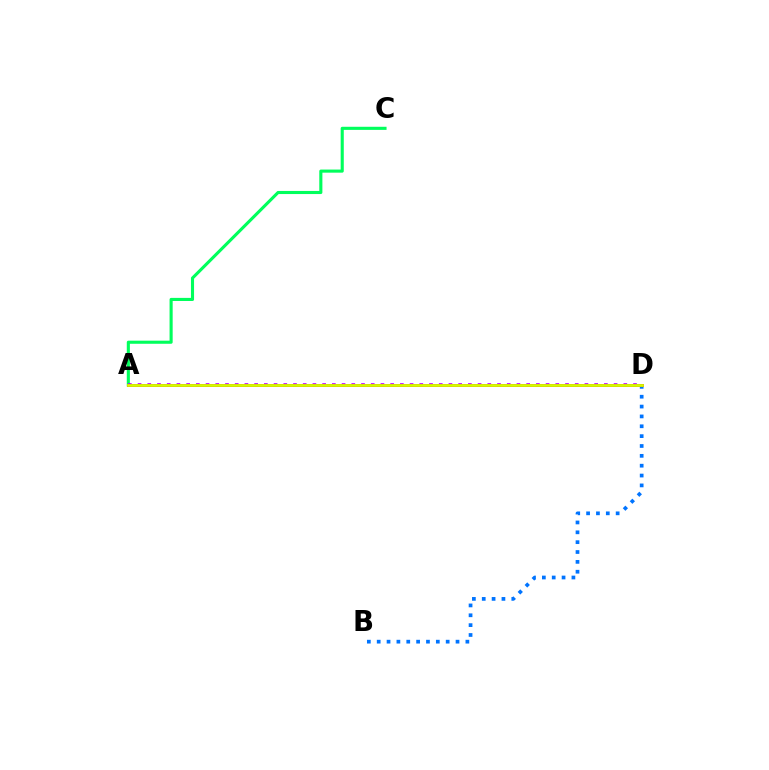{('A', 'C'): [{'color': '#00ff5c', 'line_style': 'solid', 'thickness': 2.24}], ('B', 'D'): [{'color': '#0074ff', 'line_style': 'dotted', 'thickness': 2.68}], ('A', 'D'): [{'color': '#b900ff', 'line_style': 'dotted', 'thickness': 2.64}, {'color': '#ff0000', 'line_style': 'solid', 'thickness': 2.0}, {'color': '#d1ff00', 'line_style': 'solid', 'thickness': 1.98}]}